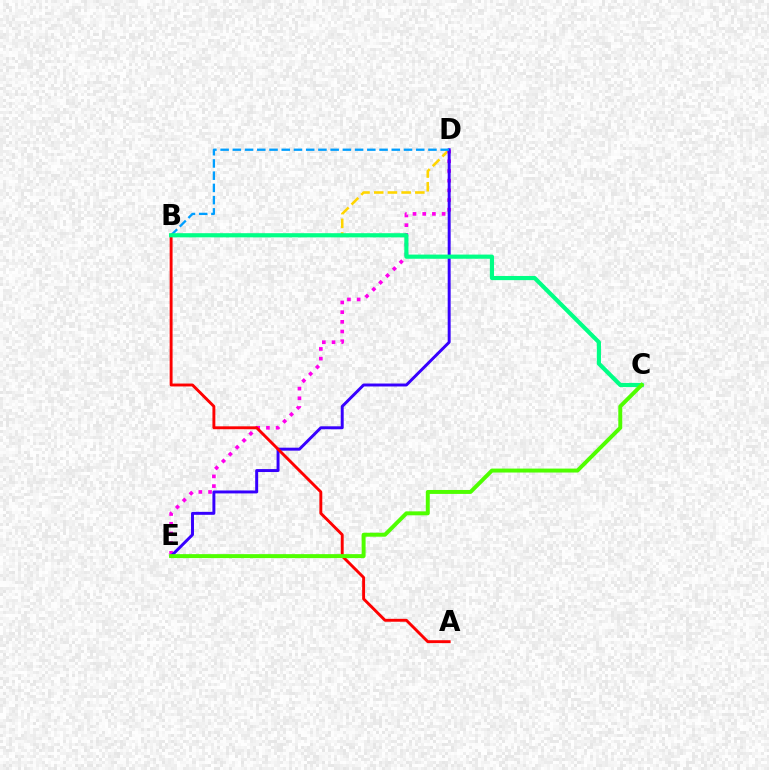{('B', 'D'): [{'color': '#ffd500', 'line_style': 'dashed', 'thickness': 1.86}, {'color': '#009eff', 'line_style': 'dashed', 'thickness': 1.66}], ('D', 'E'): [{'color': '#ff00ed', 'line_style': 'dotted', 'thickness': 2.64}, {'color': '#3700ff', 'line_style': 'solid', 'thickness': 2.12}], ('A', 'B'): [{'color': '#ff0000', 'line_style': 'solid', 'thickness': 2.09}], ('B', 'C'): [{'color': '#00ff86', 'line_style': 'solid', 'thickness': 3.0}], ('C', 'E'): [{'color': '#4fff00', 'line_style': 'solid', 'thickness': 2.84}]}